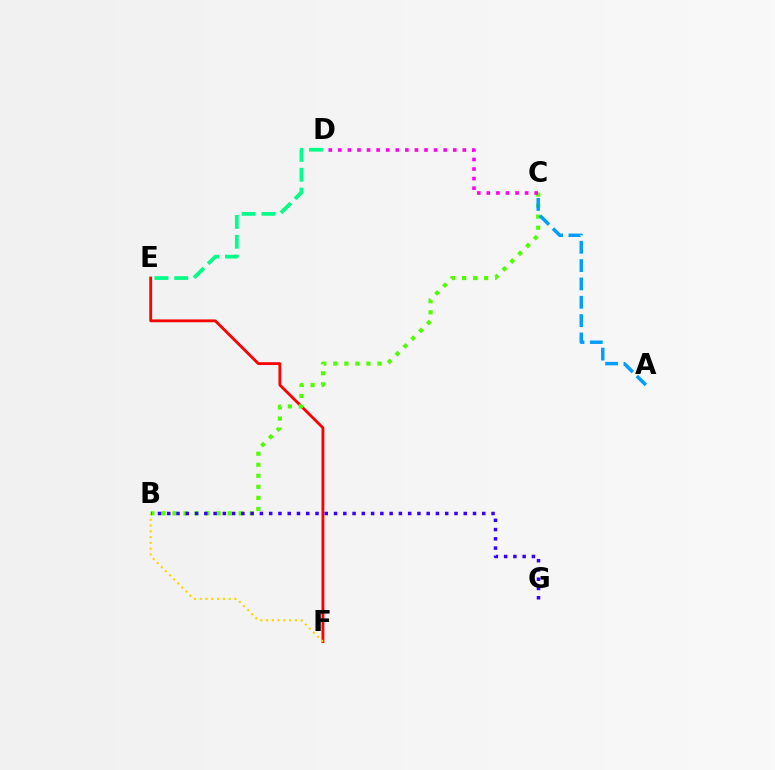{('E', 'F'): [{'color': '#ff0000', 'line_style': 'solid', 'thickness': 2.03}], ('B', 'F'): [{'color': '#ffd500', 'line_style': 'dotted', 'thickness': 1.57}], ('B', 'C'): [{'color': '#4fff00', 'line_style': 'dotted', 'thickness': 3.0}], ('D', 'E'): [{'color': '#00ff86', 'line_style': 'dashed', 'thickness': 2.69}], ('C', 'D'): [{'color': '#ff00ed', 'line_style': 'dotted', 'thickness': 2.6}], ('A', 'C'): [{'color': '#009eff', 'line_style': 'dashed', 'thickness': 2.49}], ('B', 'G'): [{'color': '#3700ff', 'line_style': 'dotted', 'thickness': 2.52}]}